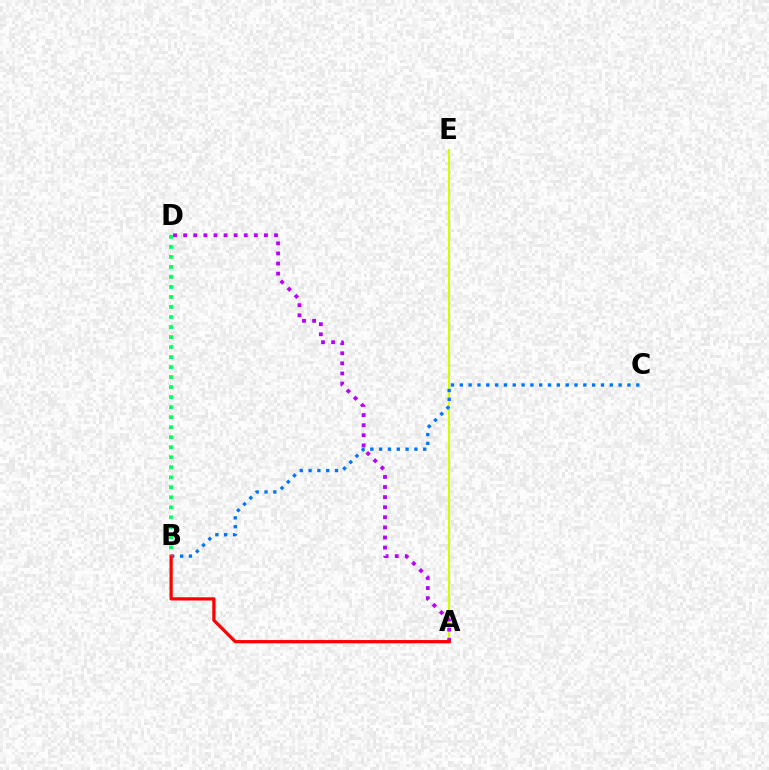{('A', 'E'): [{'color': '#d1ff00', 'line_style': 'solid', 'thickness': 1.53}], ('B', 'C'): [{'color': '#0074ff', 'line_style': 'dotted', 'thickness': 2.4}], ('A', 'D'): [{'color': '#b900ff', 'line_style': 'dotted', 'thickness': 2.74}], ('A', 'B'): [{'color': '#ff0000', 'line_style': 'solid', 'thickness': 2.33}], ('B', 'D'): [{'color': '#00ff5c', 'line_style': 'dotted', 'thickness': 2.72}]}